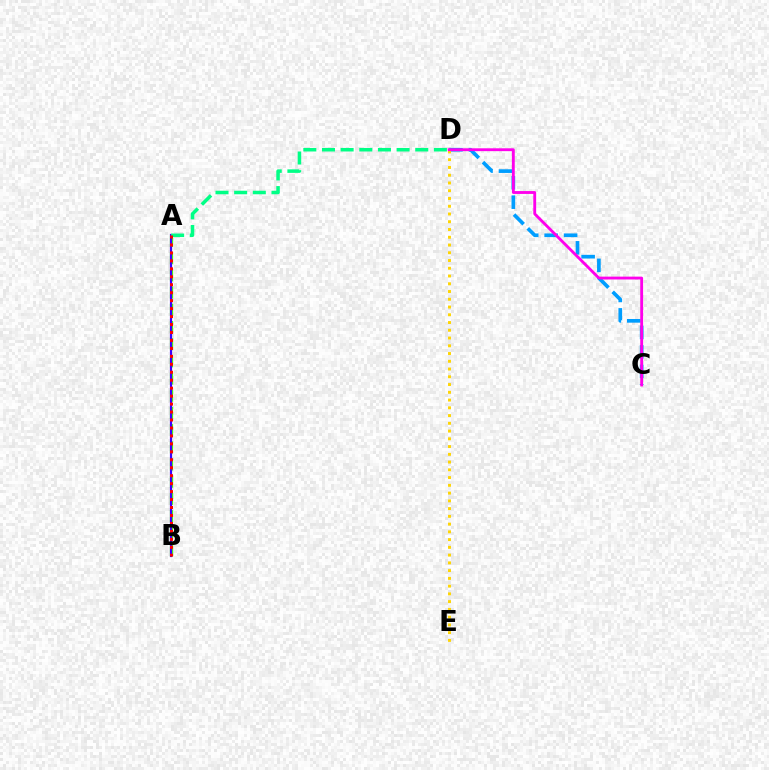{('A', 'B'): [{'color': '#4fff00', 'line_style': 'dashed', 'thickness': 2.34}, {'color': '#3700ff', 'line_style': 'solid', 'thickness': 1.57}, {'color': '#ff0000', 'line_style': 'dotted', 'thickness': 2.16}], ('C', 'D'): [{'color': '#009eff', 'line_style': 'dashed', 'thickness': 2.64}, {'color': '#ff00ed', 'line_style': 'solid', 'thickness': 2.05}], ('D', 'E'): [{'color': '#ffd500', 'line_style': 'dotted', 'thickness': 2.11}], ('A', 'D'): [{'color': '#00ff86', 'line_style': 'dashed', 'thickness': 2.53}]}